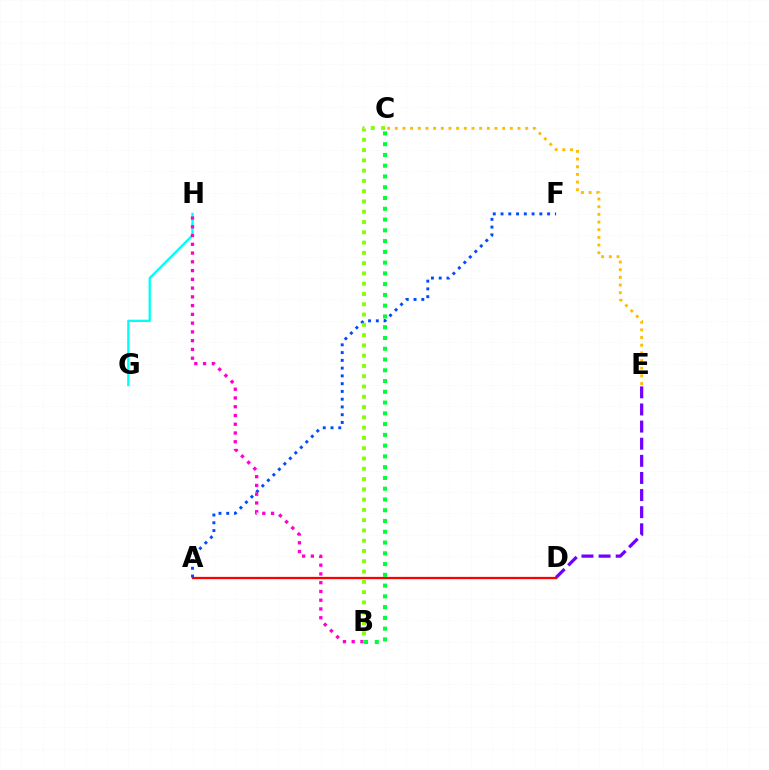{('D', 'E'): [{'color': '#7200ff', 'line_style': 'dashed', 'thickness': 2.33}], ('A', 'D'): [{'color': '#ff0000', 'line_style': 'solid', 'thickness': 1.63}], ('G', 'H'): [{'color': '#00fff6', 'line_style': 'solid', 'thickness': 1.67}], ('A', 'F'): [{'color': '#004bff', 'line_style': 'dotted', 'thickness': 2.11}], ('B', 'H'): [{'color': '#ff00cf', 'line_style': 'dotted', 'thickness': 2.38}], ('B', 'C'): [{'color': '#00ff39', 'line_style': 'dotted', 'thickness': 2.93}, {'color': '#84ff00', 'line_style': 'dotted', 'thickness': 2.79}], ('C', 'E'): [{'color': '#ffbd00', 'line_style': 'dotted', 'thickness': 2.08}]}